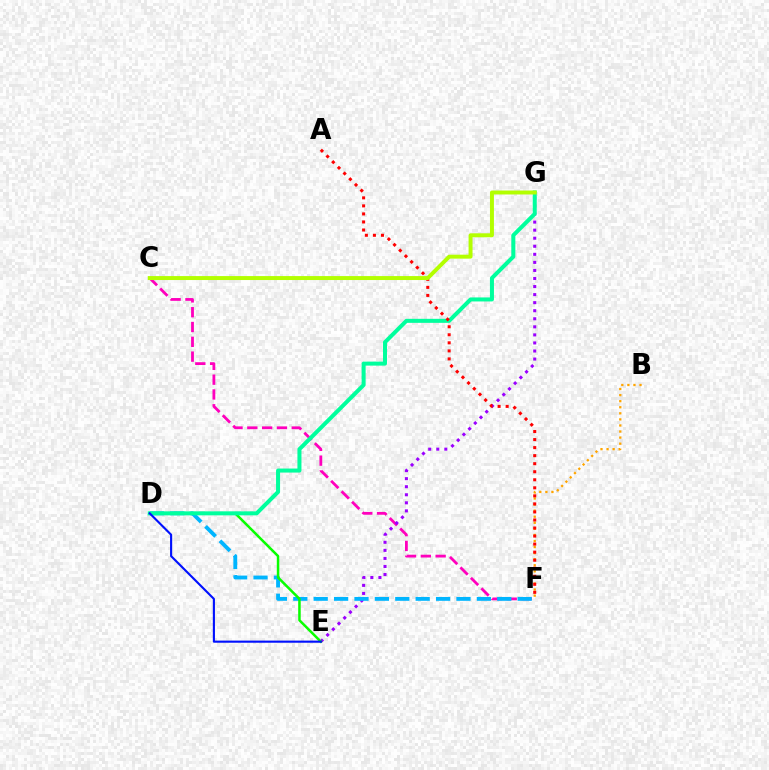{('B', 'F'): [{'color': '#ffa500', 'line_style': 'dotted', 'thickness': 1.65}], ('C', 'F'): [{'color': '#ff00bd', 'line_style': 'dashed', 'thickness': 2.01}], ('E', 'G'): [{'color': '#9b00ff', 'line_style': 'dotted', 'thickness': 2.19}], ('D', 'F'): [{'color': '#00b5ff', 'line_style': 'dashed', 'thickness': 2.77}], ('D', 'E'): [{'color': '#08ff00', 'line_style': 'solid', 'thickness': 1.81}, {'color': '#0010ff', 'line_style': 'solid', 'thickness': 1.53}], ('D', 'G'): [{'color': '#00ff9d', 'line_style': 'solid', 'thickness': 2.89}], ('A', 'F'): [{'color': '#ff0000', 'line_style': 'dotted', 'thickness': 2.18}], ('C', 'G'): [{'color': '#b3ff00', 'line_style': 'solid', 'thickness': 2.85}]}